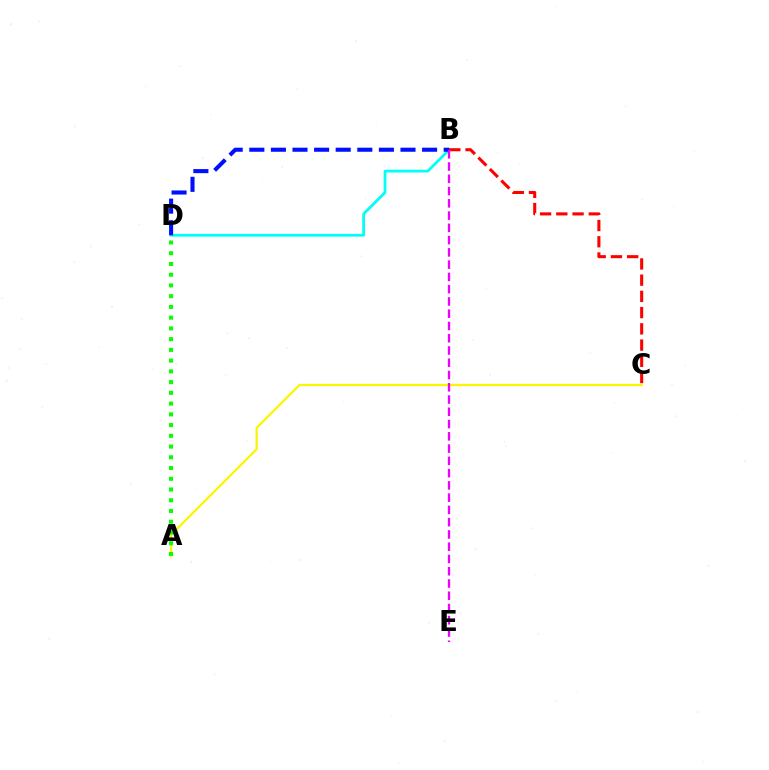{('B', 'D'): [{'color': '#00fff6', 'line_style': 'solid', 'thickness': 1.99}, {'color': '#0010ff', 'line_style': 'dashed', 'thickness': 2.93}], ('B', 'C'): [{'color': '#ff0000', 'line_style': 'dashed', 'thickness': 2.21}], ('A', 'C'): [{'color': '#fcf500', 'line_style': 'solid', 'thickness': 1.62}], ('B', 'E'): [{'color': '#ee00ff', 'line_style': 'dashed', 'thickness': 1.67}], ('A', 'D'): [{'color': '#08ff00', 'line_style': 'dotted', 'thickness': 2.92}]}